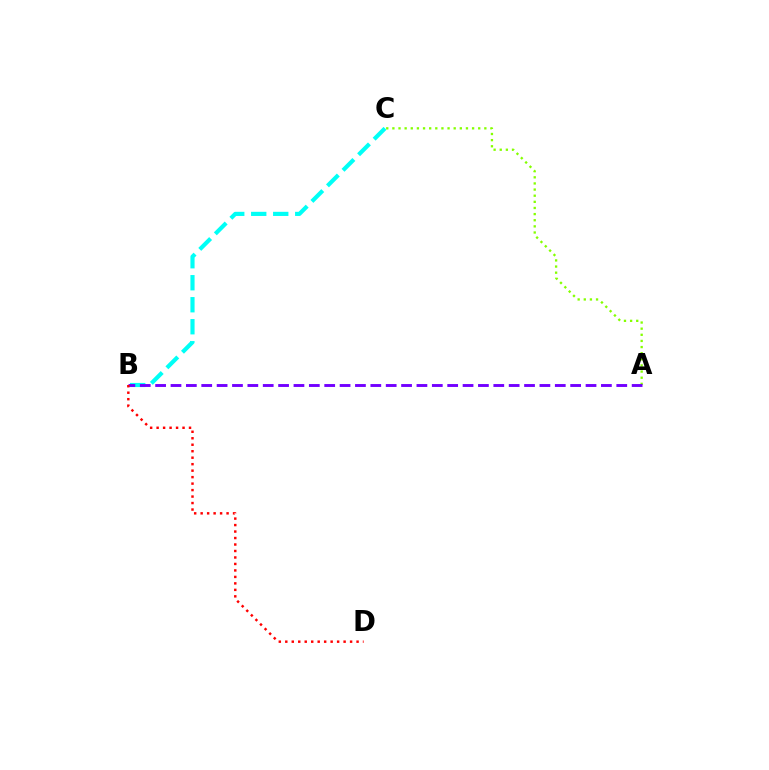{('B', 'C'): [{'color': '#00fff6', 'line_style': 'dashed', 'thickness': 2.99}], ('A', 'C'): [{'color': '#84ff00', 'line_style': 'dotted', 'thickness': 1.67}], ('A', 'B'): [{'color': '#7200ff', 'line_style': 'dashed', 'thickness': 2.09}], ('B', 'D'): [{'color': '#ff0000', 'line_style': 'dotted', 'thickness': 1.76}]}